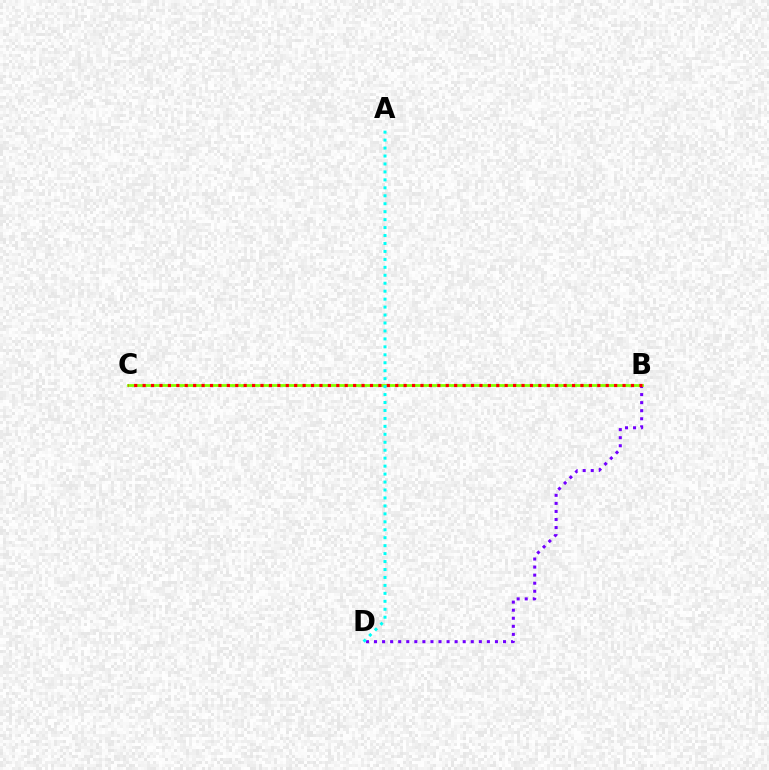{('B', 'D'): [{'color': '#7200ff', 'line_style': 'dotted', 'thickness': 2.19}], ('B', 'C'): [{'color': '#84ff00', 'line_style': 'solid', 'thickness': 2.01}, {'color': '#ff0000', 'line_style': 'dotted', 'thickness': 2.29}], ('A', 'D'): [{'color': '#00fff6', 'line_style': 'dotted', 'thickness': 2.16}]}